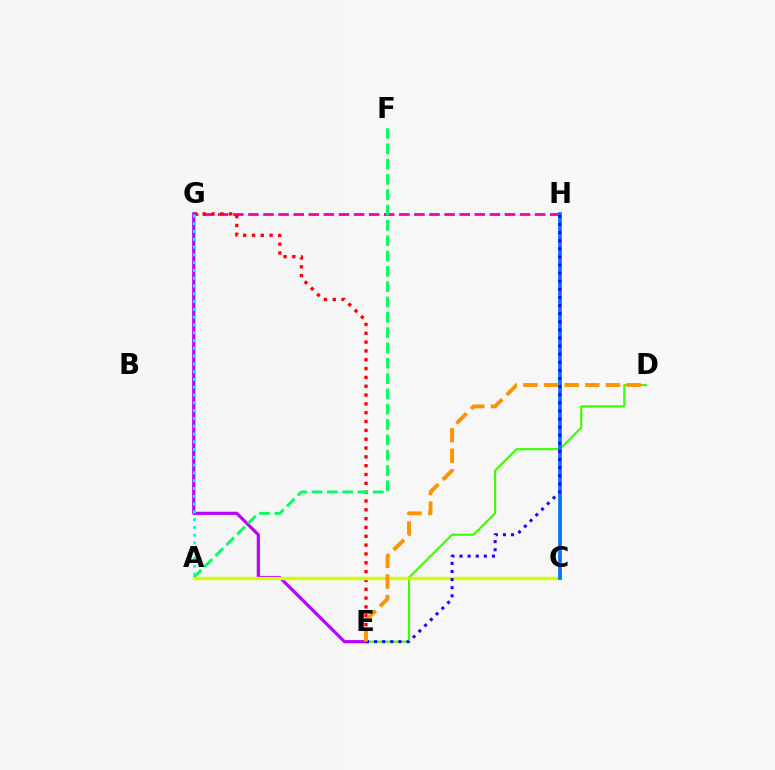{('G', 'H'): [{'color': '#ff00ac', 'line_style': 'dashed', 'thickness': 2.05}], ('E', 'G'): [{'color': '#ff0000', 'line_style': 'dotted', 'thickness': 2.4}, {'color': '#b900ff', 'line_style': 'solid', 'thickness': 2.29}], ('D', 'E'): [{'color': '#3dff00', 'line_style': 'solid', 'thickness': 1.55}, {'color': '#ff9400', 'line_style': 'dashed', 'thickness': 2.81}], ('A', 'F'): [{'color': '#00ff5c', 'line_style': 'dashed', 'thickness': 2.08}], ('A', 'G'): [{'color': '#00fff6', 'line_style': 'dotted', 'thickness': 2.12}], ('A', 'C'): [{'color': '#d1ff00', 'line_style': 'solid', 'thickness': 2.43}], ('C', 'H'): [{'color': '#0074ff', 'line_style': 'solid', 'thickness': 2.65}], ('E', 'H'): [{'color': '#2500ff', 'line_style': 'dotted', 'thickness': 2.2}]}